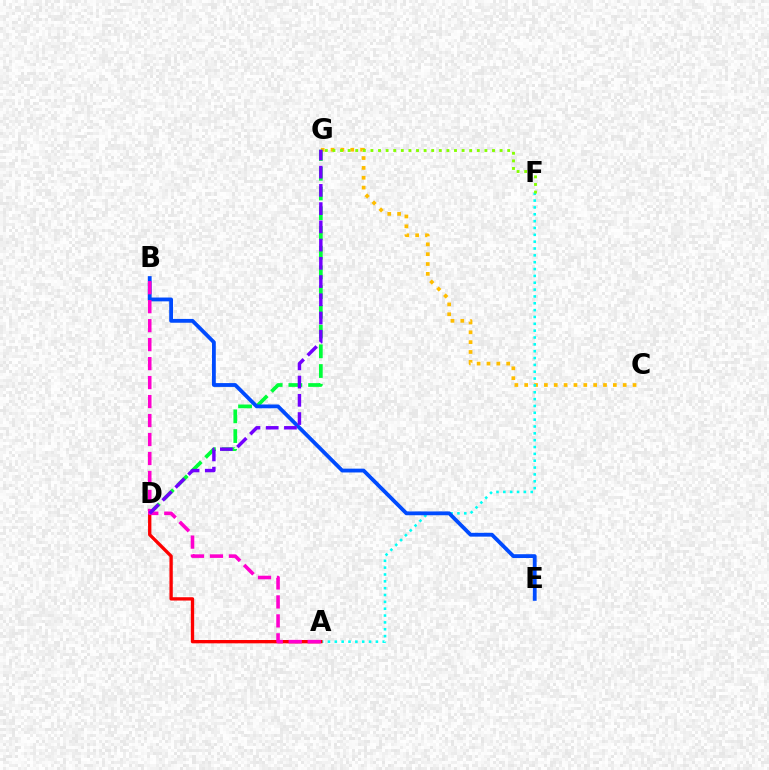{('C', 'G'): [{'color': '#ffbd00', 'line_style': 'dotted', 'thickness': 2.68}], ('A', 'F'): [{'color': '#00fff6', 'line_style': 'dotted', 'thickness': 1.86}], ('F', 'G'): [{'color': '#84ff00', 'line_style': 'dotted', 'thickness': 2.06}], ('D', 'G'): [{'color': '#00ff39', 'line_style': 'dashed', 'thickness': 2.68}, {'color': '#7200ff', 'line_style': 'dashed', 'thickness': 2.48}], ('A', 'D'): [{'color': '#ff0000', 'line_style': 'solid', 'thickness': 2.39}], ('B', 'E'): [{'color': '#004bff', 'line_style': 'solid', 'thickness': 2.75}], ('A', 'B'): [{'color': '#ff00cf', 'line_style': 'dashed', 'thickness': 2.58}]}